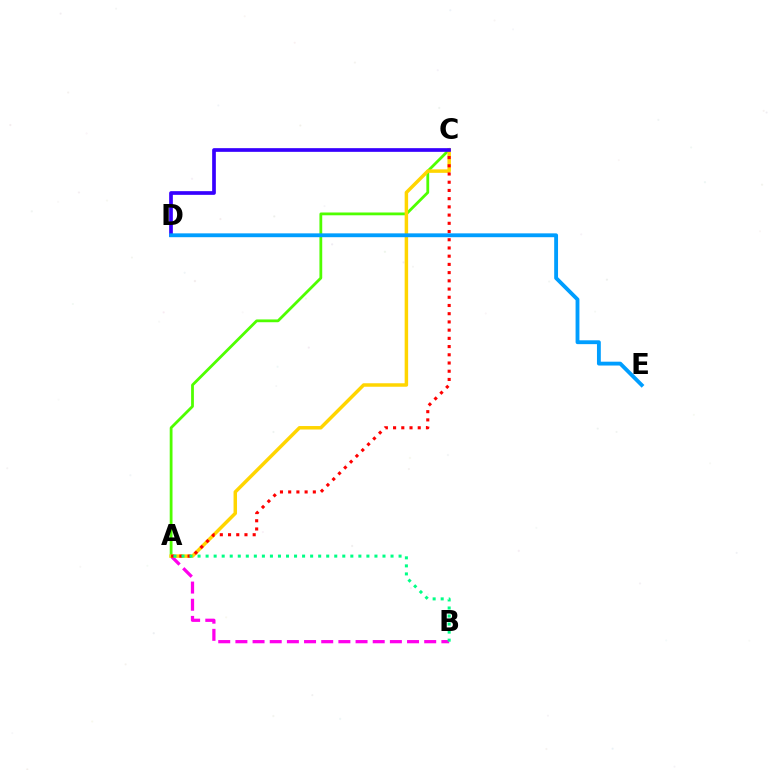{('A', 'C'): [{'color': '#4fff00', 'line_style': 'solid', 'thickness': 2.01}, {'color': '#ffd500', 'line_style': 'solid', 'thickness': 2.5}, {'color': '#ff0000', 'line_style': 'dotted', 'thickness': 2.23}], ('A', 'B'): [{'color': '#ff00ed', 'line_style': 'dashed', 'thickness': 2.33}, {'color': '#00ff86', 'line_style': 'dotted', 'thickness': 2.18}], ('C', 'D'): [{'color': '#3700ff', 'line_style': 'solid', 'thickness': 2.66}], ('D', 'E'): [{'color': '#009eff', 'line_style': 'solid', 'thickness': 2.77}]}